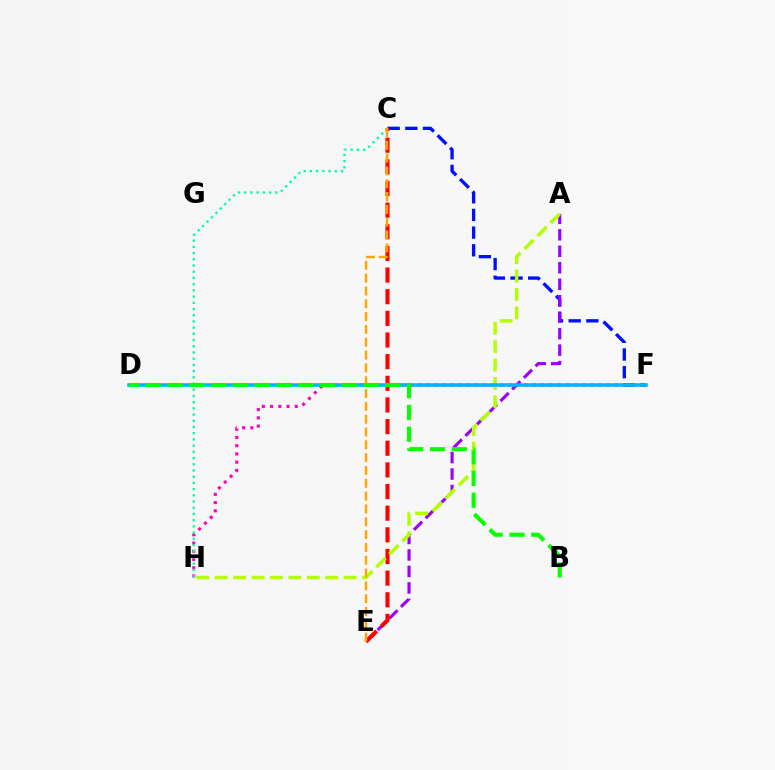{('F', 'H'): [{'color': '#ff00bd', 'line_style': 'dotted', 'thickness': 2.24}], ('C', 'F'): [{'color': '#0010ff', 'line_style': 'dashed', 'thickness': 2.4}], ('A', 'E'): [{'color': '#9b00ff', 'line_style': 'dashed', 'thickness': 2.24}], ('C', 'E'): [{'color': '#ff0000', 'line_style': 'dashed', 'thickness': 2.94}, {'color': '#ffa500', 'line_style': 'dashed', 'thickness': 1.74}], ('A', 'H'): [{'color': '#b3ff00', 'line_style': 'dashed', 'thickness': 2.5}], ('D', 'F'): [{'color': '#00b5ff', 'line_style': 'solid', 'thickness': 2.56}], ('C', 'H'): [{'color': '#00ff9d', 'line_style': 'dotted', 'thickness': 1.69}], ('B', 'D'): [{'color': '#08ff00', 'line_style': 'dashed', 'thickness': 2.96}]}